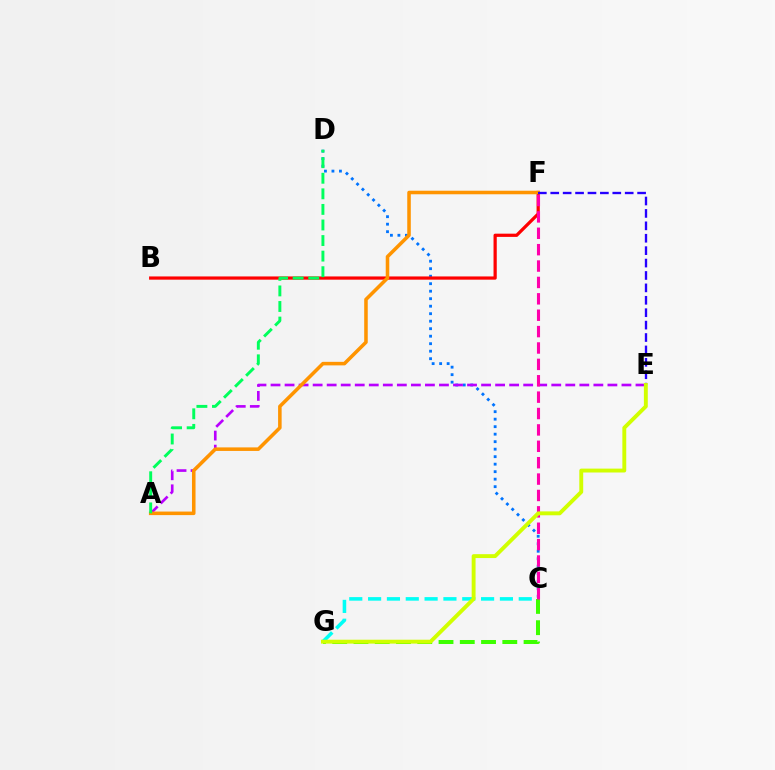{('C', 'D'): [{'color': '#0074ff', 'line_style': 'dotted', 'thickness': 2.04}], ('B', 'F'): [{'color': '#ff0000', 'line_style': 'solid', 'thickness': 2.32}], ('A', 'E'): [{'color': '#b900ff', 'line_style': 'dashed', 'thickness': 1.91}], ('C', 'G'): [{'color': '#00fff6', 'line_style': 'dashed', 'thickness': 2.56}, {'color': '#3dff00', 'line_style': 'dashed', 'thickness': 2.89}], ('A', 'F'): [{'color': '#ff9400', 'line_style': 'solid', 'thickness': 2.55}], ('A', 'D'): [{'color': '#00ff5c', 'line_style': 'dashed', 'thickness': 2.12}], ('C', 'F'): [{'color': '#ff00ac', 'line_style': 'dashed', 'thickness': 2.23}], ('E', 'F'): [{'color': '#2500ff', 'line_style': 'dashed', 'thickness': 1.69}], ('E', 'G'): [{'color': '#d1ff00', 'line_style': 'solid', 'thickness': 2.8}]}